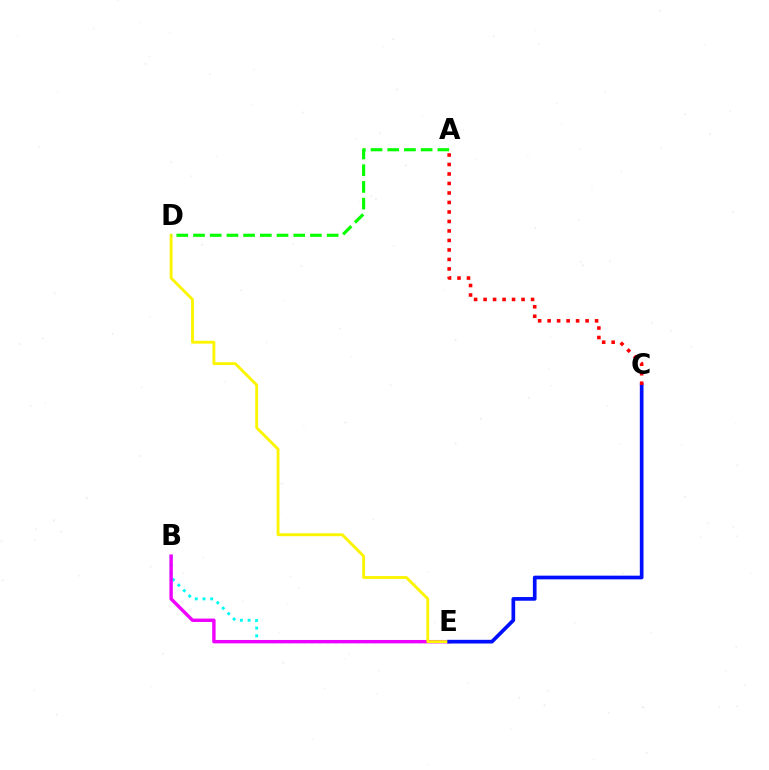{('B', 'E'): [{'color': '#00fff6', 'line_style': 'dotted', 'thickness': 2.09}, {'color': '#ee00ff', 'line_style': 'solid', 'thickness': 2.44}], ('D', 'E'): [{'color': '#fcf500', 'line_style': 'solid', 'thickness': 2.06}], ('C', 'E'): [{'color': '#0010ff', 'line_style': 'solid', 'thickness': 2.66}], ('A', 'D'): [{'color': '#08ff00', 'line_style': 'dashed', 'thickness': 2.27}], ('A', 'C'): [{'color': '#ff0000', 'line_style': 'dotted', 'thickness': 2.58}]}